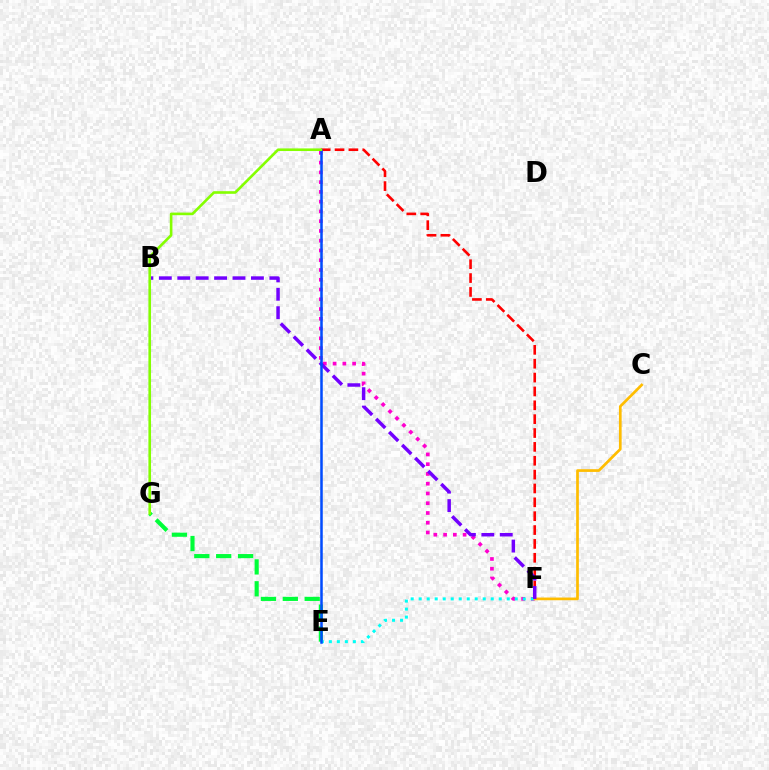{('E', 'G'): [{'color': '#00ff39', 'line_style': 'dashed', 'thickness': 2.97}], ('A', 'F'): [{'color': '#ff00cf', 'line_style': 'dotted', 'thickness': 2.65}, {'color': '#ff0000', 'line_style': 'dashed', 'thickness': 1.88}], ('C', 'F'): [{'color': '#ffbd00', 'line_style': 'solid', 'thickness': 1.94}], ('E', 'F'): [{'color': '#00fff6', 'line_style': 'dotted', 'thickness': 2.18}], ('B', 'F'): [{'color': '#7200ff', 'line_style': 'dashed', 'thickness': 2.5}], ('A', 'E'): [{'color': '#004bff', 'line_style': 'solid', 'thickness': 1.81}], ('A', 'G'): [{'color': '#84ff00', 'line_style': 'solid', 'thickness': 1.89}]}